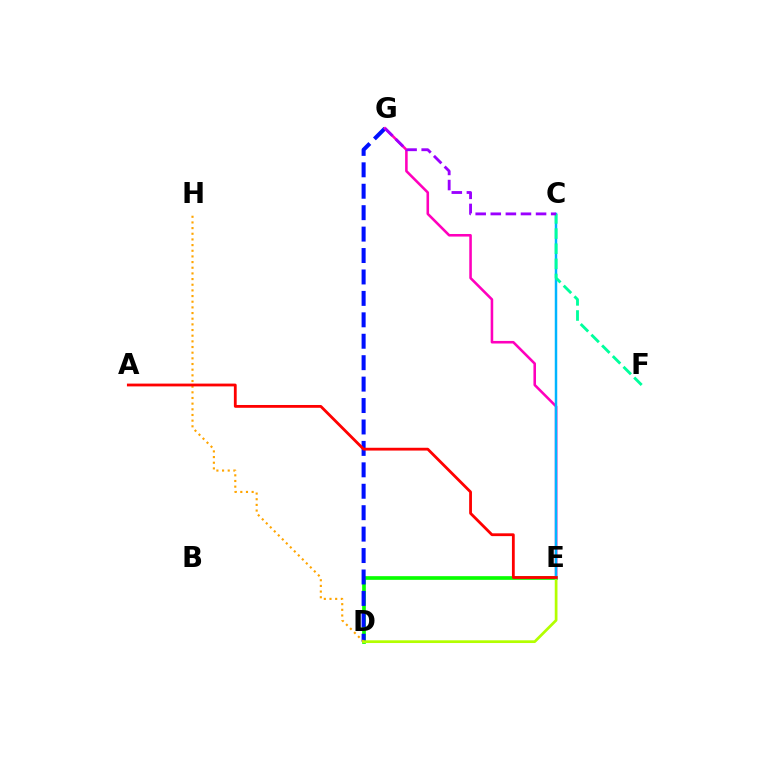{('D', 'E'): [{'color': '#08ff00', 'line_style': 'solid', 'thickness': 2.65}, {'color': '#b3ff00', 'line_style': 'solid', 'thickness': 1.96}], ('D', 'G'): [{'color': '#0010ff', 'line_style': 'dashed', 'thickness': 2.91}], ('D', 'H'): [{'color': '#ffa500', 'line_style': 'dotted', 'thickness': 1.54}], ('E', 'G'): [{'color': '#ff00bd', 'line_style': 'solid', 'thickness': 1.85}], ('C', 'E'): [{'color': '#00b5ff', 'line_style': 'solid', 'thickness': 1.78}], ('C', 'F'): [{'color': '#00ff9d', 'line_style': 'dashed', 'thickness': 2.06}], ('C', 'G'): [{'color': '#9b00ff', 'line_style': 'dashed', 'thickness': 2.05}], ('A', 'E'): [{'color': '#ff0000', 'line_style': 'solid', 'thickness': 2.02}]}